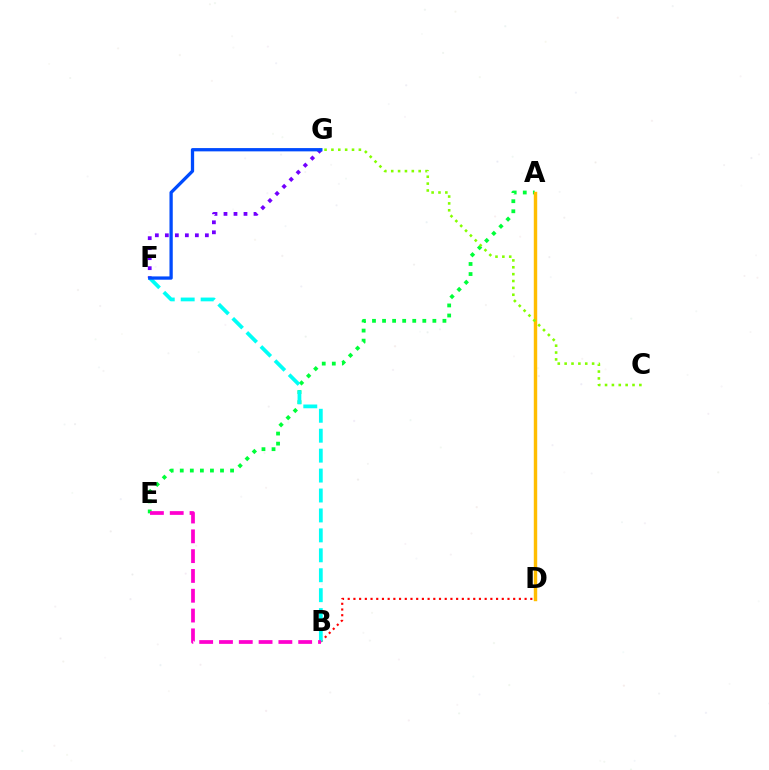{('A', 'E'): [{'color': '#00ff39', 'line_style': 'dotted', 'thickness': 2.73}], ('B', 'D'): [{'color': '#ff0000', 'line_style': 'dotted', 'thickness': 1.55}], ('A', 'D'): [{'color': '#ffbd00', 'line_style': 'solid', 'thickness': 2.47}], ('F', 'G'): [{'color': '#7200ff', 'line_style': 'dotted', 'thickness': 2.72}, {'color': '#004bff', 'line_style': 'solid', 'thickness': 2.36}], ('B', 'F'): [{'color': '#00fff6', 'line_style': 'dashed', 'thickness': 2.71}], ('C', 'G'): [{'color': '#84ff00', 'line_style': 'dotted', 'thickness': 1.87}], ('B', 'E'): [{'color': '#ff00cf', 'line_style': 'dashed', 'thickness': 2.69}]}